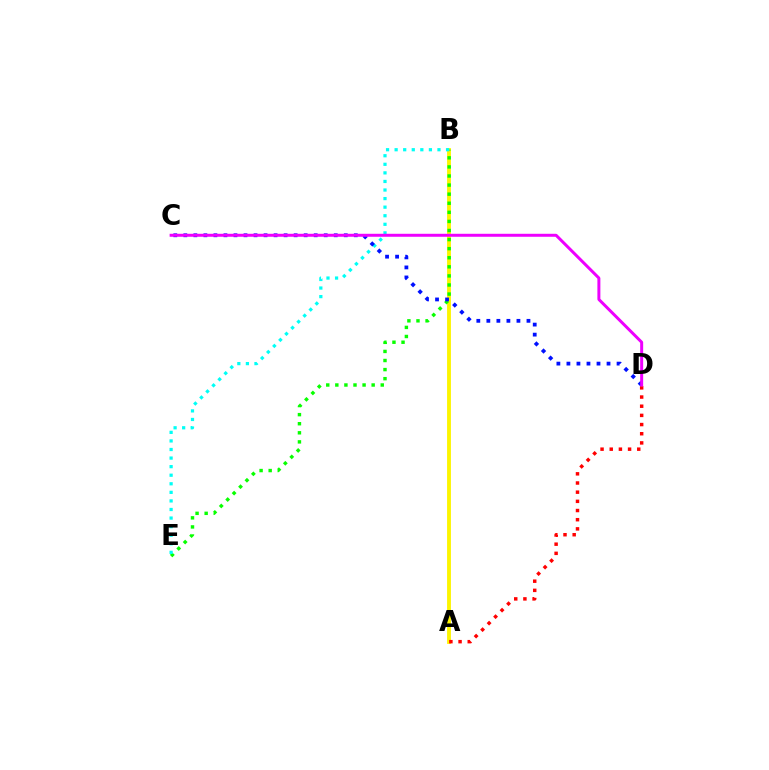{('A', 'B'): [{'color': '#fcf500', 'line_style': 'solid', 'thickness': 2.77}], ('A', 'D'): [{'color': '#ff0000', 'line_style': 'dotted', 'thickness': 2.49}], ('B', 'E'): [{'color': '#08ff00', 'line_style': 'dotted', 'thickness': 2.47}, {'color': '#00fff6', 'line_style': 'dotted', 'thickness': 2.33}], ('C', 'D'): [{'color': '#0010ff', 'line_style': 'dotted', 'thickness': 2.72}, {'color': '#ee00ff', 'line_style': 'solid', 'thickness': 2.15}]}